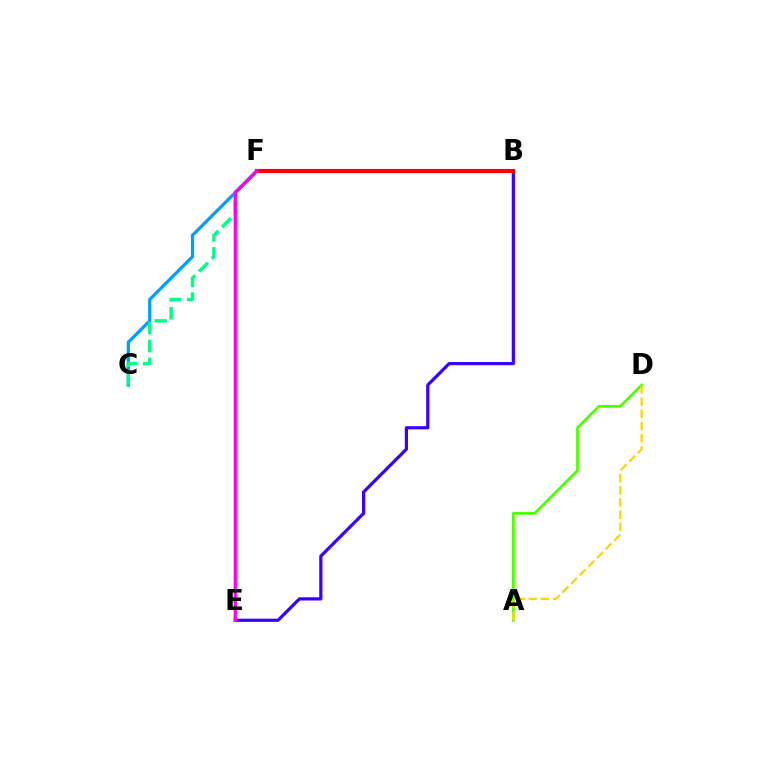{('B', 'E'): [{'color': '#3700ff', 'line_style': 'solid', 'thickness': 2.3}], ('C', 'F'): [{'color': '#009eff', 'line_style': 'solid', 'thickness': 2.33}, {'color': '#00ff86', 'line_style': 'dashed', 'thickness': 2.45}], ('A', 'D'): [{'color': '#4fff00', 'line_style': 'solid', 'thickness': 1.99}, {'color': '#ffd500', 'line_style': 'dashed', 'thickness': 1.66}], ('B', 'F'): [{'color': '#ff0000', 'line_style': 'solid', 'thickness': 2.97}], ('E', 'F'): [{'color': '#ff00ed', 'line_style': 'solid', 'thickness': 2.33}]}